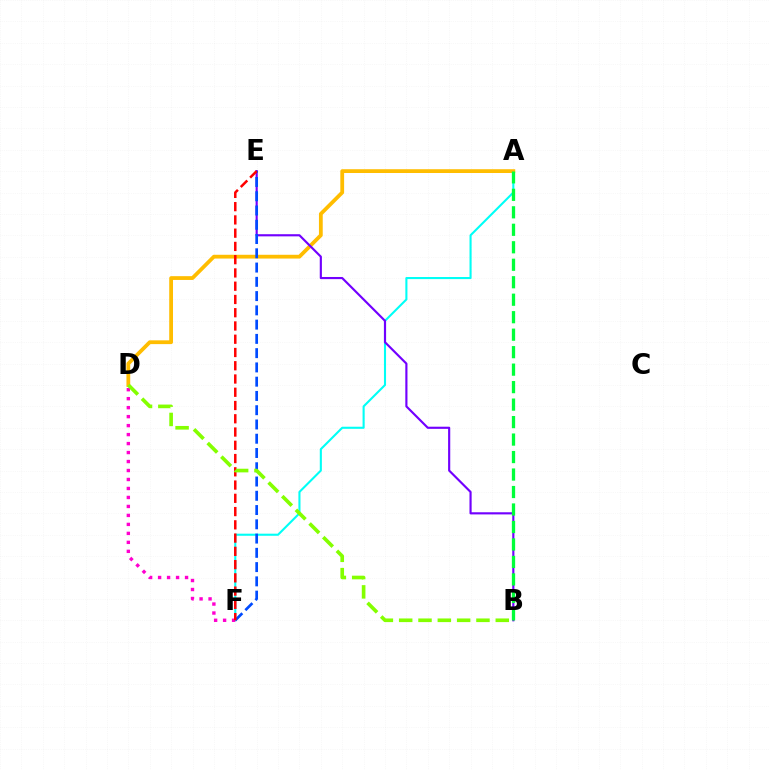{('A', 'F'): [{'color': '#00fff6', 'line_style': 'solid', 'thickness': 1.51}], ('A', 'D'): [{'color': '#ffbd00', 'line_style': 'solid', 'thickness': 2.73}], ('B', 'E'): [{'color': '#7200ff', 'line_style': 'solid', 'thickness': 1.55}], ('E', 'F'): [{'color': '#004bff', 'line_style': 'dashed', 'thickness': 1.94}, {'color': '#ff0000', 'line_style': 'dashed', 'thickness': 1.8}], ('D', 'F'): [{'color': '#ff00cf', 'line_style': 'dotted', 'thickness': 2.44}], ('B', 'D'): [{'color': '#84ff00', 'line_style': 'dashed', 'thickness': 2.62}], ('A', 'B'): [{'color': '#00ff39', 'line_style': 'dashed', 'thickness': 2.37}]}